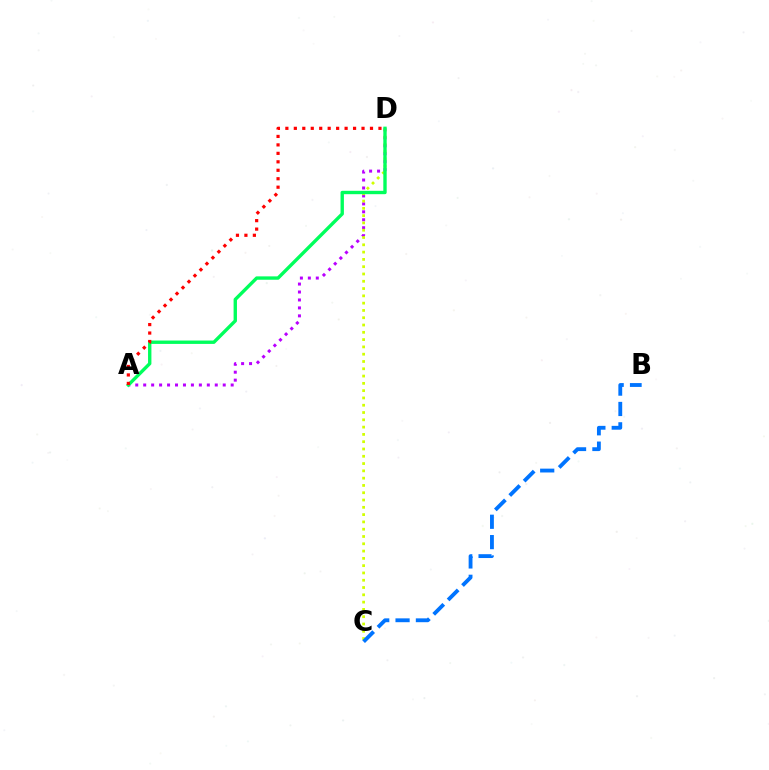{('A', 'D'): [{'color': '#b900ff', 'line_style': 'dotted', 'thickness': 2.16}, {'color': '#00ff5c', 'line_style': 'solid', 'thickness': 2.43}, {'color': '#ff0000', 'line_style': 'dotted', 'thickness': 2.3}], ('C', 'D'): [{'color': '#d1ff00', 'line_style': 'dotted', 'thickness': 1.98}], ('B', 'C'): [{'color': '#0074ff', 'line_style': 'dashed', 'thickness': 2.77}]}